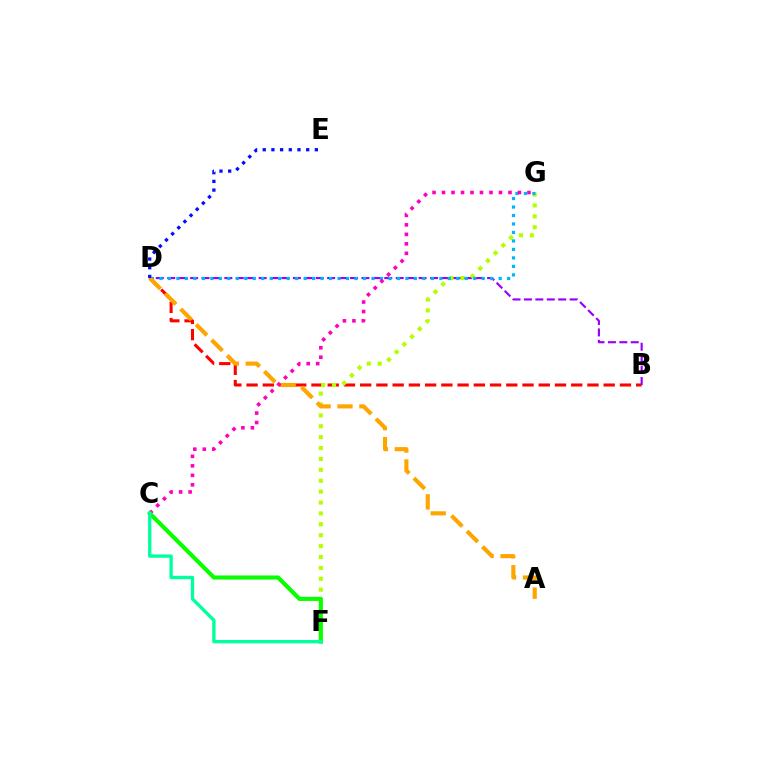{('B', 'D'): [{'color': '#ff0000', 'line_style': 'dashed', 'thickness': 2.21}, {'color': '#9b00ff', 'line_style': 'dashed', 'thickness': 1.55}], ('F', 'G'): [{'color': '#b3ff00', 'line_style': 'dotted', 'thickness': 2.96}], ('D', 'G'): [{'color': '#00b5ff', 'line_style': 'dotted', 'thickness': 2.3}], ('A', 'D'): [{'color': '#ffa500', 'line_style': 'dashed', 'thickness': 2.97}], ('C', 'G'): [{'color': '#ff00bd', 'line_style': 'dotted', 'thickness': 2.58}], ('D', 'E'): [{'color': '#0010ff', 'line_style': 'dotted', 'thickness': 2.36}], ('C', 'F'): [{'color': '#08ff00', 'line_style': 'solid', 'thickness': 2.95}, {'color': '#00ff9d', 'line_style': 'solid', 'thickness': 2.4}]}